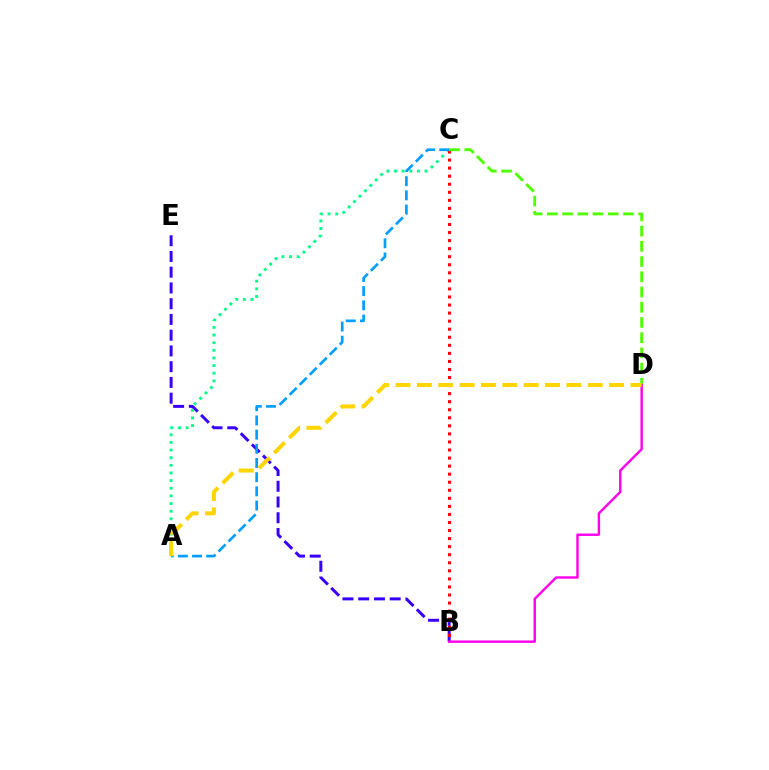{('B', 'E'): [{'color': '#3700ff', 'line_style': 'dashed', 'thickness': 2.14}], ('A', 'C'): [{'color': '#00ff86', 'line_style': 'dotted', 'thickness': 2.08}, {'color': '#009eff', 'line_style': 'dashed', 'thickness': 1.93}], ('B', 'C'): [{'color': '#ff0000', 'line_style': 'dotted', 'thickness': 2.19}], ('C', 'D'): [{'color': '#4fff00', 'line_style': 'dashed', 'thickness': 2.07}], ('B', 'D'): [{'color': '#ff00ed', 'line_style': 'solid', 'thickness': 1.75}], ('A', 'D'): [{'color': '#ffd500', 'line_style': 'dashed', 'thickness': 2.9}]}